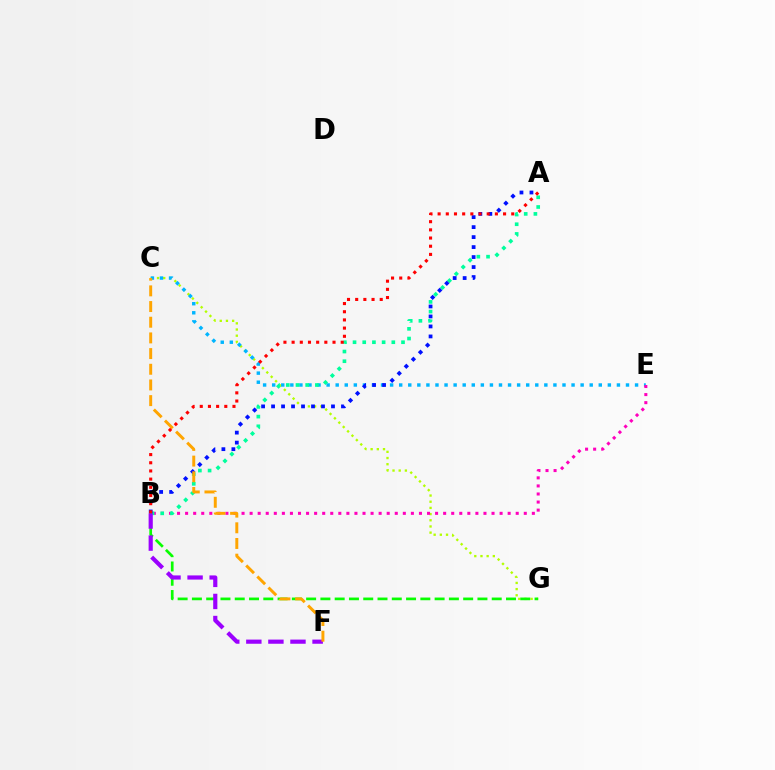{('C', 'G'): [{'color': '#b3ff00', 'line_style': 'dotted', 'thickness': 1.68}], ('B', 'G'): [{'color': '#08ff00', 'line_style': 'dashed', 'thickness': 1.94}], ('C', 'E'): [{'color': '#00b5ff', 'line_style': 'dotted', 'thickness': 2.46}], ('B', 'E'): [{'color': '#ff00bd', 'line_style': 'dotted', 'thickness': 2.19}], ('A', 'B'): [{'color': '#00ff9d', 'line_style': 'dotted', 'thickness': 2.63}, {'color': '#0010ff', 'line_style': 'dotted', 'thickness': 2.71}, {'color': '#ff0000', 'line_style': 'dotted', 'thickness': 2.22}], ('B', 'F'): [{'color': '#9b00ff', 'line_style': 'dashed', 'thickness': 3.0}], ('C', 'F'): [{'color': '#ffa500', 'line_style': 'dashed', 'thickness': 2.13}]}